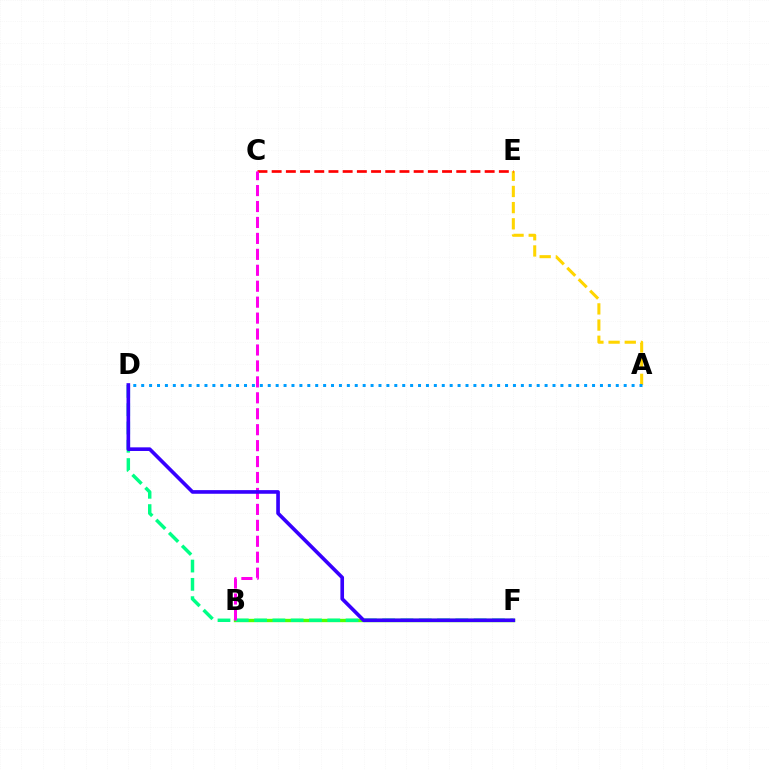{('B', 'F'): [{'color': '#4fff00', 'line_style': 'solid', 'thickness': 2.42}], ('A', 'E'): [{'color': '#ffd500', 'line_style': 'dashed', 'thickness': 2.2}], ('D', 'F'): [{'color': '#00ff86', 'line_style': 'dashed', 'thickness': 2.49}, {'color': '#3700ff', 'line_style': 'solid', 'thickness': 2.62}], ('C', 'E'): [{'color': '#ff0000', 'line_style': 'dashed', 'thickness': 1.93}], ('A', 'D'): [{'color': '#009eff', 'line_style': 'dotted', 'thickness': 2.15}], ('B', 'C'): [{'color': '#ff00ed', 'line_style': 'dashed', 'thickness': 2.17}]}